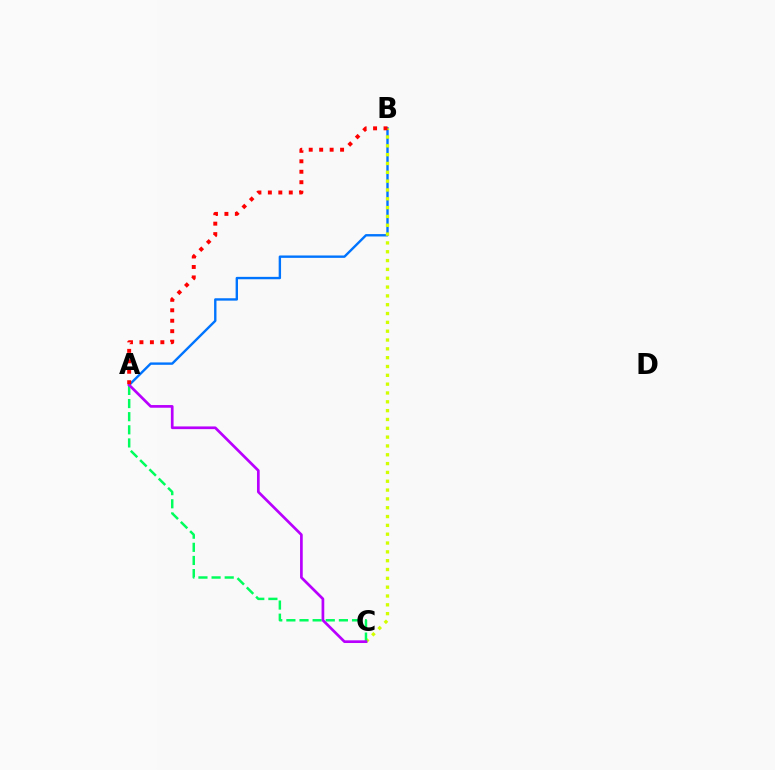{('A', 'B'): [{'color': '#0074ff', 'line_style': 'solid', 'thickness': 1.72}, {'color': '#ff0000', 'line_style': 'dotted', 'thickness': 2.84}], ('B', 'C'): [{'color': '#d1ff00', 'line_style': 'dotted', 'thickness': 2.4}], ('A', 'C'): [{'color': '#00ff5c', 'line_style': 'dashed', 'thickness': 1.78}, {'color': '#b900ff', 'line_style': 'solid', 'thickness': 1.94}]}